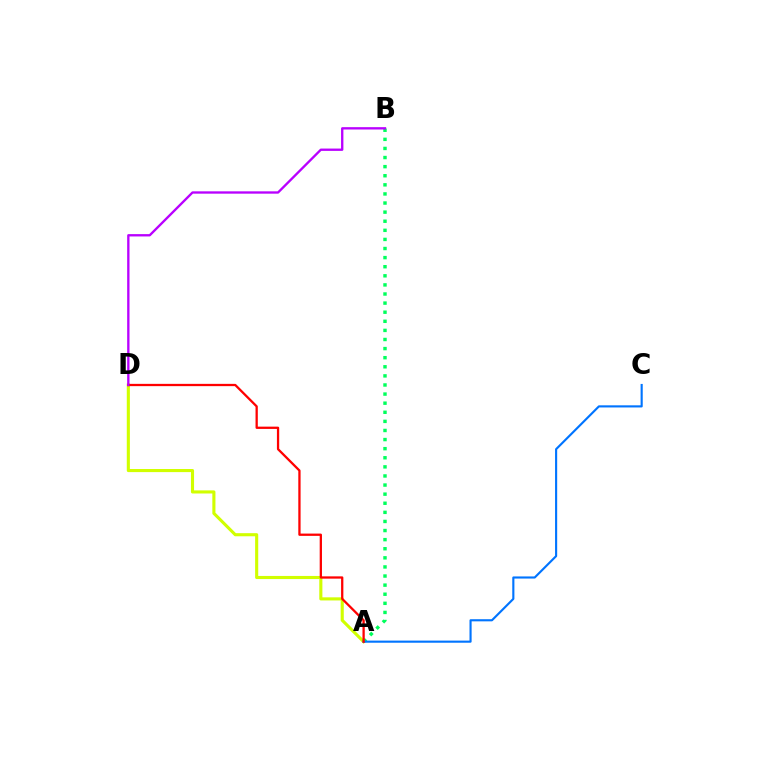{('A', 'D'): [{'color': '#d1ff00', 'line_style': 'solid', 'thickness': 2.24}, {'color': '#ff0000', 'line_style': 'solid', 'thickness': 1.64}], ('A', 'B'): [{'color': '#00ff5c', 'line_style': 'dotted', 'thickness': 2.47}], ('A', 'C'): [{'color': '#0074ff', 'line_style': 'solid', 'thickness': 1.53}], ('B', 'D'): [{'color': '#b900ff', 'line_style': 'solid', 'thickness': 1.68}]}